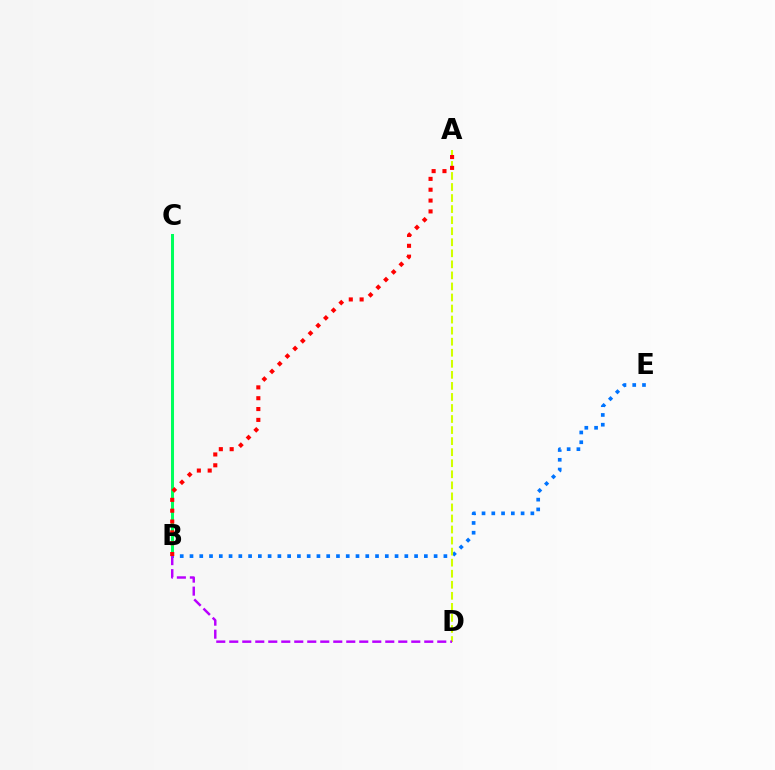{('B', 'C'): [{'color': '#00ff5c', 'line_style': 'solid', 'thickness': 2.17}], ('B', 'E'): [{'color': '#0074ff', 'line_style': 'dotted', 'thickness': 2.65}], ('A', 'D'): [{'color': '#d1ff00', 'line_style': 'dashed', 'thickness': 1.5}], ('A', 'B'): [{'color': '#ff0000', 'line_style': 'dotted', 'thickness': 2.95}], ('B', 'D'): [{'color': '#b900ff', 'line_style': 'dashed', 'thickness': 1.77}]}